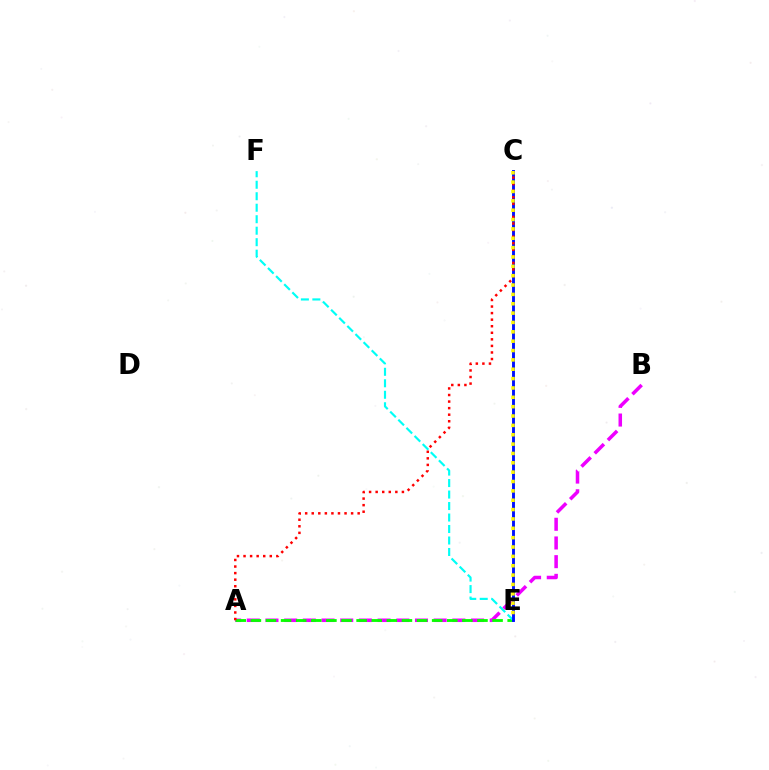{('A', 'B'): [{'color': '#ee00ff', 'line_style': 'dashed', 'thickness': 2.54}], ('A', 'E'): [{'color': '#08ff00', 'line_style': 'dashed', 'thickness': 2.05}], ('E', 'F'): [{'color': '#00fff6', 'line_style': 'dashed', 'thickness': 1.56}], ('C', 'E'): [{'color': '#0010ff', 'line_style': 'solid', 'thickness': 2.09}, {'color': '#fcf500', 'line_style': 'dotted', 'thickness': 2.54}], ('A', 'C'): [{'color': '#ff0000', 'line_style': 'dotted', 'thickness': 1.78}]}